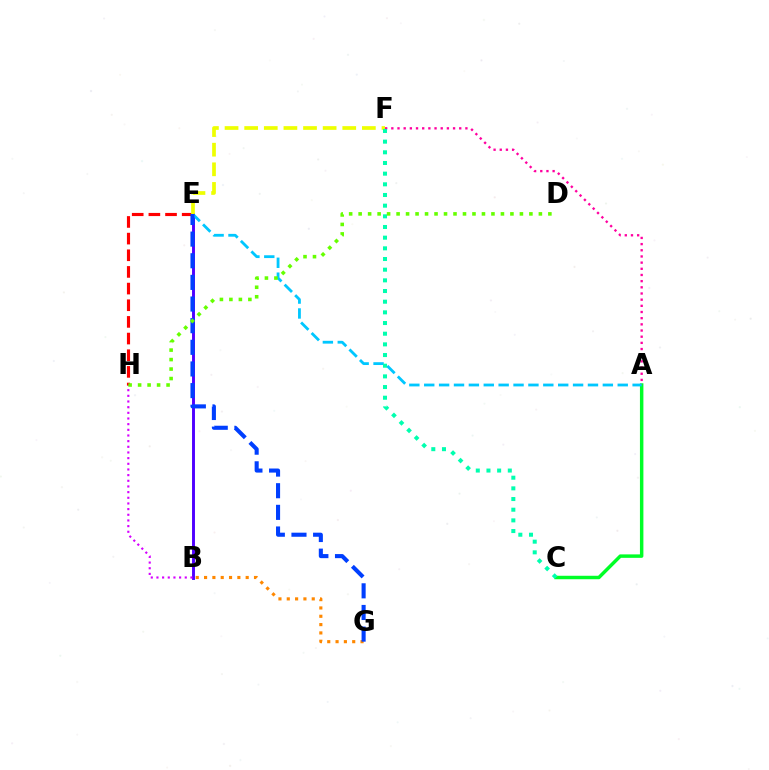{('B', 'E'): [{'color': '#4f00ff', 'line_style': 'solid', 'thickness': 2.1}], ('B', 'G'): [{'color': '#ff8800', 'line_style': 'dotted', 'thickness': 2.26}], ('A', 'C'): [{'color': '#00ff27', 'line_style': 'solid', 'thickness': 2.49}], ('B', 'H'): [{'color': '#d600ff', 'line_style': 'dotted', 'thickness': 1.54}], ('A', 'E'): [{'color': '#00c7ff', 'line_style': 'dashed', 'thickness': 2.02}], ('E', 'H'): [{'color': '#ff0000', 'line_style': 'dashed', 'thickness': 2.26}], ('E', 'G'): [{'color': '#003fff', 'line_style': 'dashed', 'thickness': 2.94}], ('A', 'F'): [{'color': '#ff00a0', 'line_style': 'dotted', 'thickness': 1.68}], ('E', 'F'): [{'color': '#eeff00', 'line_style': 'dashed', 'thickness': 2.66}], ('C', 'F'): [{'color': '#00ffaf', 'line_style': 'dotted', 'thickness': 2.9}], ('D', 'H'): [{'color': '#66ff00', 'line_style': 'dotted', 'thickness': 2.58}]}